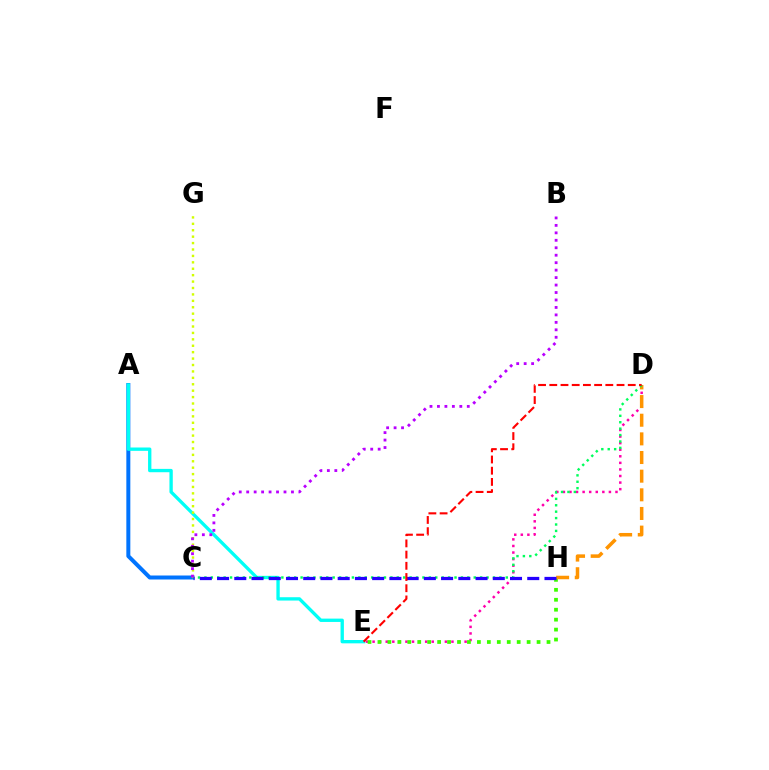{('A', 'C'): [{'color': '#0074ff', 'line_style': 'solid', 'thickness': 2.87}], ('A', 'E'): [{'color': '#00fff6', 'line_style': 'solid', 'thickness': 2.4}], ('C', 'G'): [{'color': '#d1ff00', 'line_style': 'dotted', 'thickness': 1.74}], ('D', 'E'): [{'color': '#ff00ac', 'line_style': 'dotted', 'thickness': 1.79}, {'color': '#ff0000', 'line_style': 'dashed', 'thickness': 1.52}], ('E', 'H'): [{'color': '#3dff00', 'line_style': 'dotted', 'thickness': 2.7}], ('D', 'H'): [{'color': '#ff9400', 'line_style': 'dashed', 'thickness': 2.53}], ('C', 'D'): [{'color': '#00ff5c', 'line_style': 'dotted', 'thickness': 1.74}], ('C', 'H'): [{'color': '#2500ff', 'line_style': 'dashed', 'thickness': 2.34}], ('B', 'C'): [{'color': '#b900ff', 'line_style': 'dotted', 'thickness': 2.03}]}